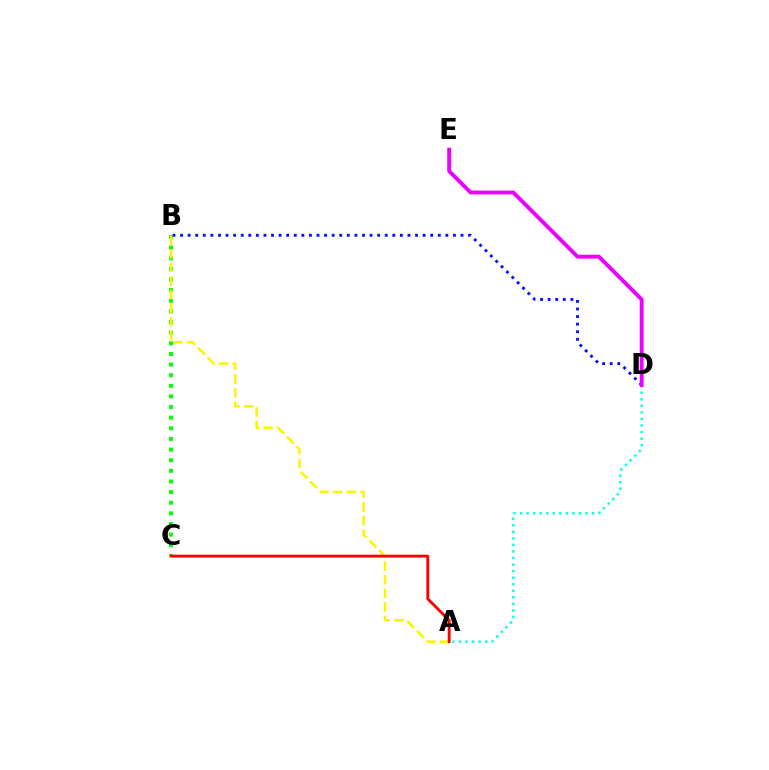{('B', 'C'): [{'color': '#08ff00', 'line_style': 'dotted', 'thickness': 2.89}], ('A', 'B'): [{'color': '#fcf500', 'line_style': 'dashed', 'thickness': 1.85}], ('A', 'D'): [{'color': '#00fff6', 'line_style': 'dotted', 'thickness': 1.78}], ('B', 'D'): [{'color': '#0010ff', 'line_style': 'dotted', 'thickness': 2.06}], ('A', 'C'): [{'color': '#ff0000', 'line_style': 'solid', 'thickness': 2.06}], ('D', 'E'): [{'color': '#ee00ff', 'line_style': 'solid', 'thickness': 2.8}]}